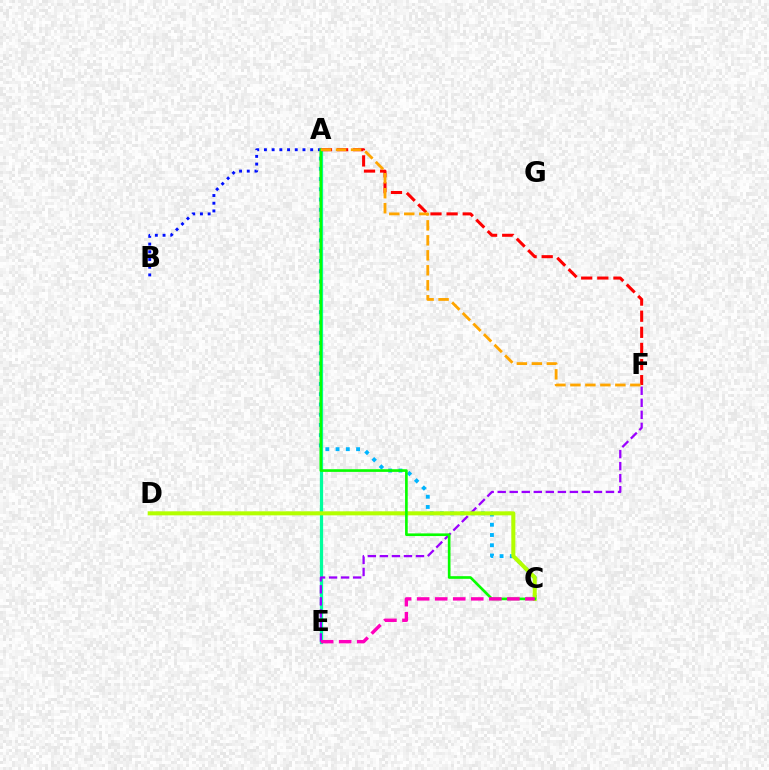{('A', 'C'): [{'color': '#00b5ff', 'line_style': 'dotted', 'thickness': 2.78}, {'color': '#08ff00', 'line_style': 'solid', 'thickness': 1.91}], ('A', 'E'): [{'color': '#00ff9d', 'line_style': 'solid', 'thickness': 2.34}], ('E', 'F'): [{'color': '#9b00ff', 'line_style': 'dashed', 'thickness': 1.63}], ('C', 'D'): [{'color': '#b3ff00', 'line_style': 'solid', 'thickness': 2.9}], ('A', 'B'): [{'color': '#0010ff', 'line_style': 'dotted', 'thickness': 2.09}], ('A', 'F'): [{'color': '#ff0000', 'line_style': 'dashed', 'thickness': 2.19}, {'color': '#ffa500', 'line_style': 'dashed', 'thickness': 2.04}], ('C', 'E'): [{'color': '#ff00bd', 'line_style': 'dashed', 'thickness': 2.45}]}